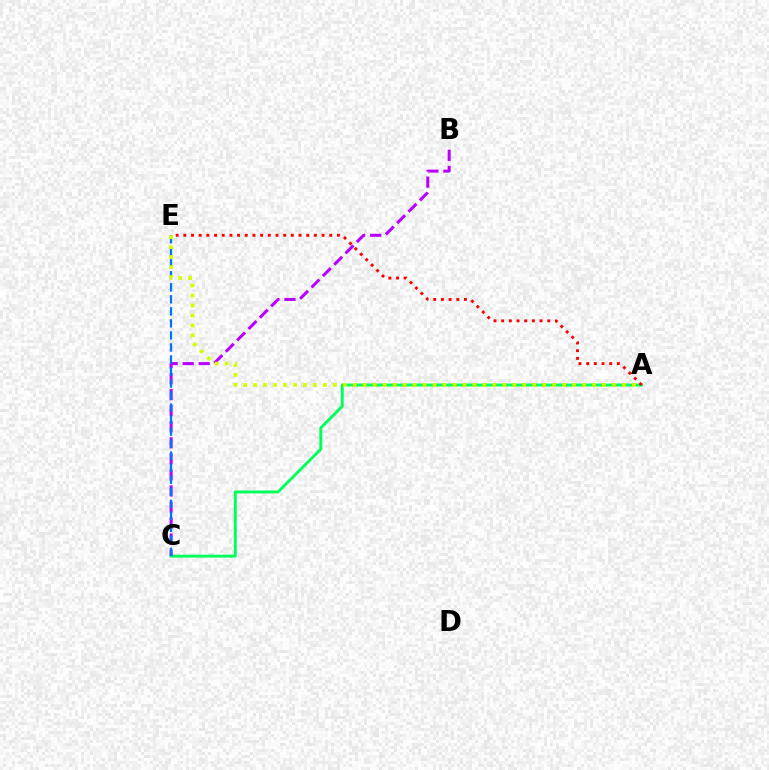{('A', 'C'): [{'color': '#00ff5c', 'line_style': 'solid', 'thickness': 2.11}], ('B', 'C'): [{'color': '#b900ff', 'line_style': 'dashed', 'thickness': 2.18}], ('C', 'E'): [{'color': '#0074ff', 'line_style': 'dashed', 'thickness': 1.63}], ('A', 'E'): [{'color': '#d1ff00', 'line_style': 'dotted', 'thickness': 2.71}, {'color': '#ff0000', 'line_style': 'dotted', 'thickness': 2.09}]}